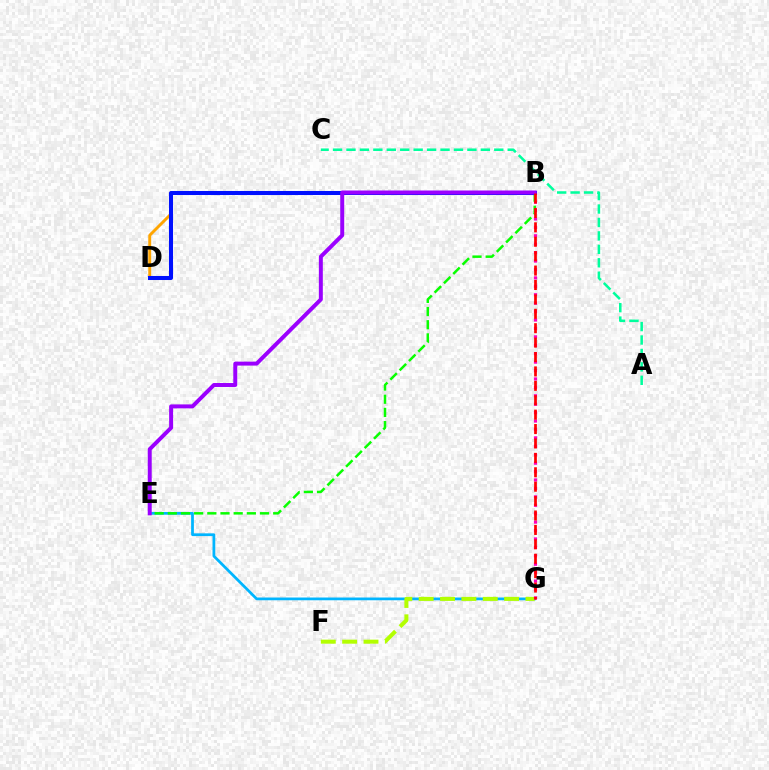{('B', 'D'): [{'color': '#ffa500', 'line_style': 'solid', 'thickness': 2.09}, {'color': '#0010ff', 'line_style': 'solid', 'thickness': 2.91}], ('E', 'G'): [{'color': '#00b5ff', 'line_style': 'solid', 'thickness': 1.98}], ('F', 'G'): [{'color': '#b3ff00', 'line_style': 'dashed', 'thickness': 2.9}], ('B', 'G'): [{'color': '#ff00bd', 'line_style': 'dotted', 'thickness': 2.29}, {'color': '#ff0000', 'line_style': 'dashed', 'thickness': 1.96}], ('B', 'E'): [{'color': '#08ff00', 'line_style': 'dashed', 'thickness': 1.79}, {'color': '#9b00ff', 'line_style': 'solid', 'thickness': 2.86}], ('A', 'C'): [{'color': '#00ff9d', 'line_style': 'dashed', 'thickness': 1.83}]}